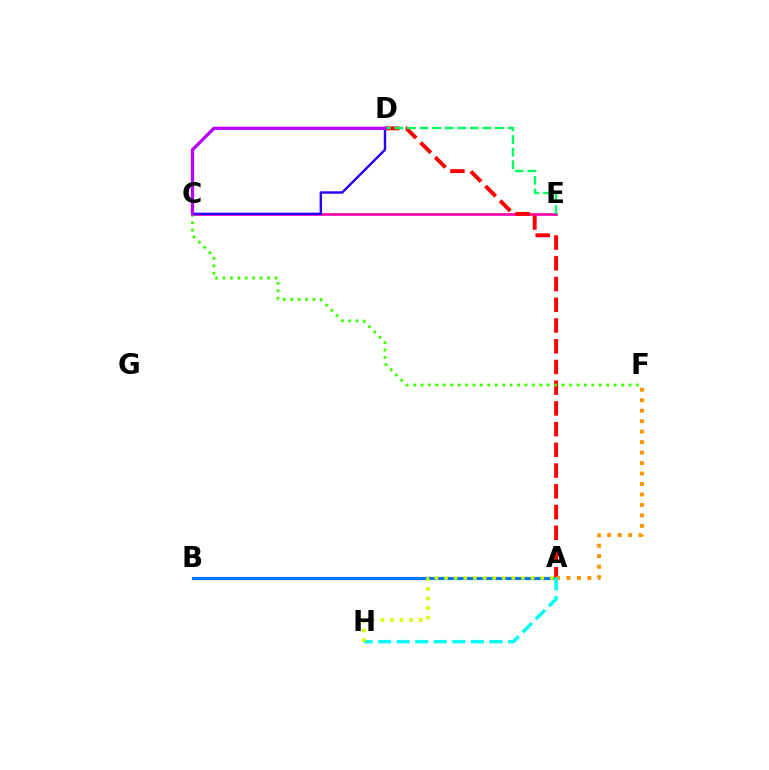{('C', 'E'): [{'color': '#ff00ac', 'line_style': 'solid', 'thickness': 1.92}], ('A', 'D'): [{'color': '#ff0000', 'line_style': 'dashed', 'thickness': 2.82}], ('A', 'B'): [{'color': '#0074ff', 'line_style': 'solid', 'thickness': 2.28}], ('C', 'F'): [{'color': '#3dff00', 'line_style': 'dotted', 'thickness': 2.02}], ('C', 'D'): [{'color': '#2500ff', 'line_style': 'solid', 'thickness': 1.74}, {'color': '#b900ff', 'line_style': 'solid', 'thickness': 2.34}], ('A', 'F'): [{'color': '#ff9400', 'line_style': 'dotted', 'thickness': 2.85}], ('D', 'E'): [{'color': '#00ff5c', 'line_style': 'dashed', 'thickness': 1.71}], ('A', 'H'): [{'color': '#00fff6', 'line_style': 'dashed', 'thickness': 2.52}, {'color': '#d1ff00', 'line_style': 'dotted', 'thickness': 2.61}]}